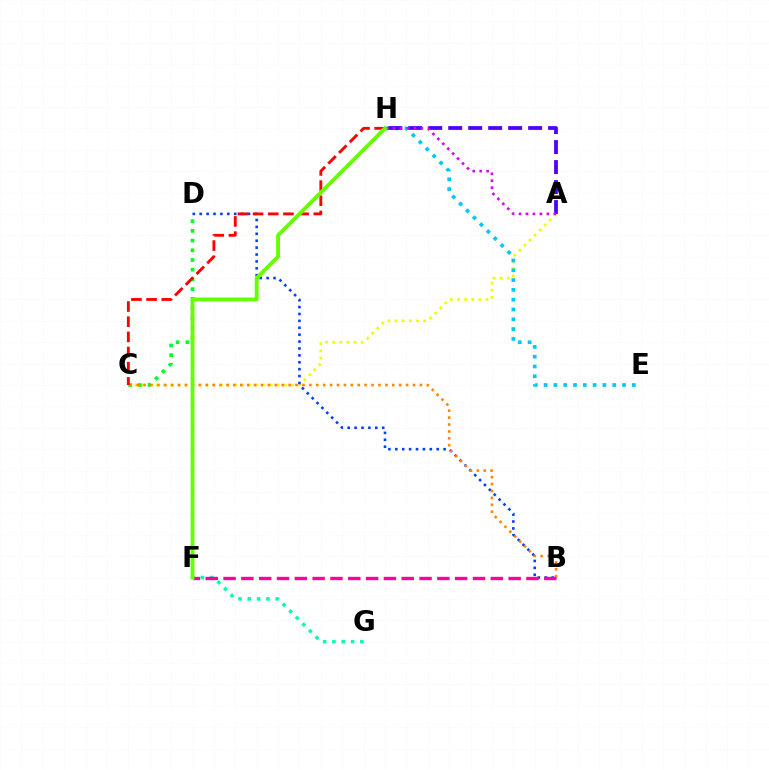{('A', 'C'): [{'color': '#eeff00', 'line_style': 'dotted', 'thickness': 1.94}], ('C', 'D'): [{'color': '#00ff27', 'line_style': 'dotted', 'thickness': 2.64}], ('B', 'D'): [{'color': '#003fff', 'line_style': 'dotted', 'thickness': 1.87}], ('E', 'H'): [{'color': '#00c7ff', 'line_style': 'dotted', 'thickness': 2.66}], ('F', 'G'): [{'color': '#00ffaf', 'line_style': 'dotted', 'thickness': 2.53}], ('B', 'C'): [{'color': '#ff8800', 'line_style': 'dotted', 'thickness': 1.88}], ('B', 'F'): [{'color': '#ff00a0', 'line_style': 'dashed', 'thickness': 2.42}], ('C', 'H'): [{'color': '#ff0000', 'line_style': 'dashed', 'thickness': 2.06}], ('A', 'H'): [{'color': '#4f00ff', 'line_style': 'dashed', 'thickness': 2.71}, {'color': '#d600ff', 'line_style': 'dotted', 'thickness': 1.89}], ('F', 'H'): [{'color': '#66ff00', 'line_style': 'solid', 'thickness': 2.77}]}